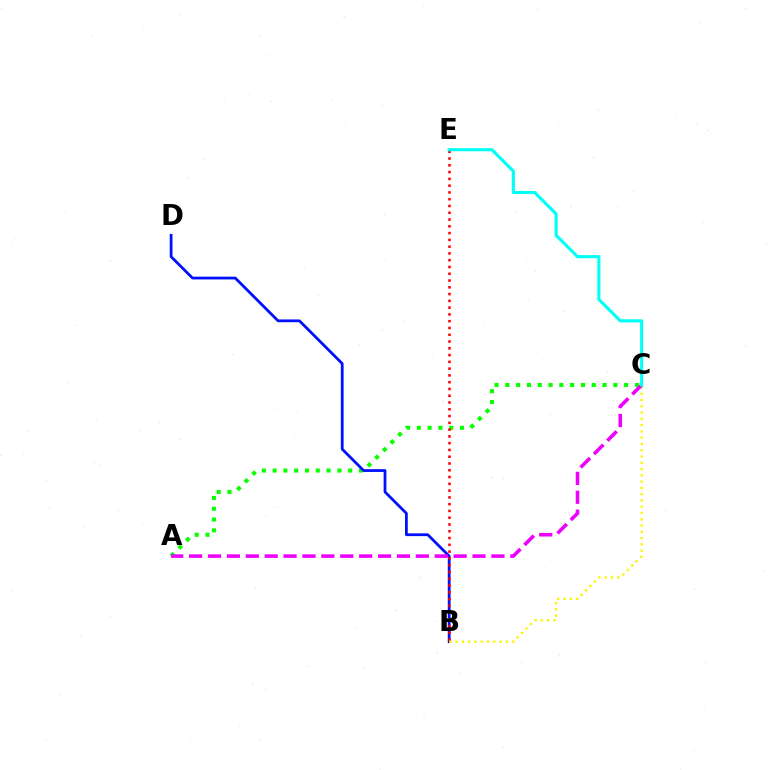{('A', 'C'): [{'color': '#08ff00', 'line_style': 'dotted', 'thickness': 2.93}, {'color': '#ee00ff', 'line_style': 'dashed', 'thickness': 2.57}], ('B', 'D'): [{'color': '#0010ff', 'line_style': 'solid', 'thickness': 2.0}], ('B', 'E'): [{'color': '#ff0000', 'line_style': 'dotted', 'thickness': 1.84}], ('B', 'C'): [{'color': '#fcf500', 'line_style': 'dotted', 'thickness': 1.71}], ('C', 'E'): [{'color': '#00fff6', 'line_style': 'solid', 'thickness': 2.24}]}